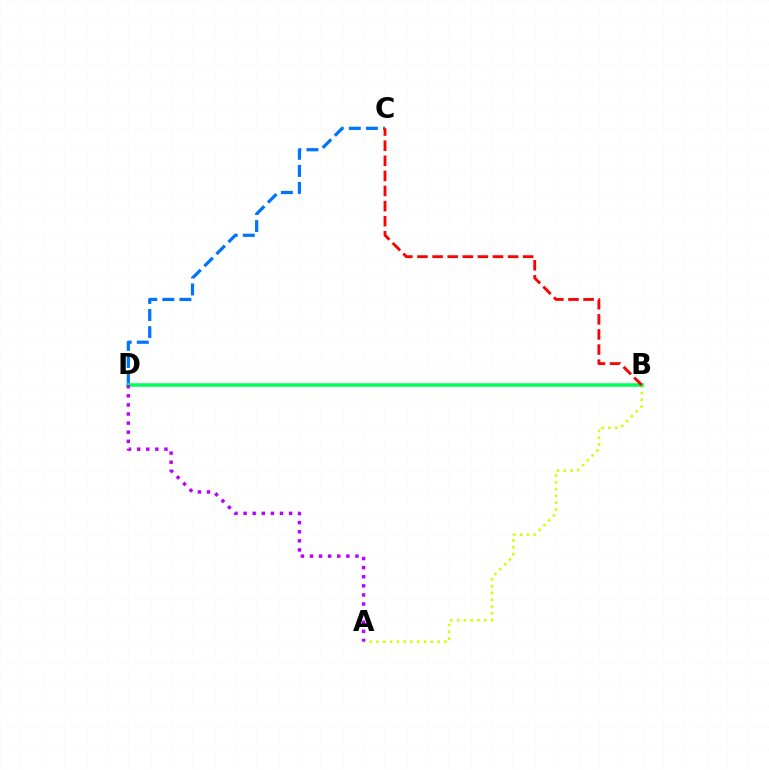{('C', 'D'): [{'color': '#0074ff', 'line_style': 'dashed', 'thickness': 2.32}], ('A', 'B'): [{'color': '#d1ff00', 'line_style': 'dotted', 'thickness': 1.85}], ('B', 'D'): [{'color': '#00ff5c', 'line_style': 'solid', 'thickness': 2.55}], ('A', 'D'): [{'color': '#b900ff', 'line_style': 'dotted', 'thickness': 2.47}], ('B', 'C'): [{'color': '#ff0000', 'line_style': 'dashed', 'thickness': 2.05}]}